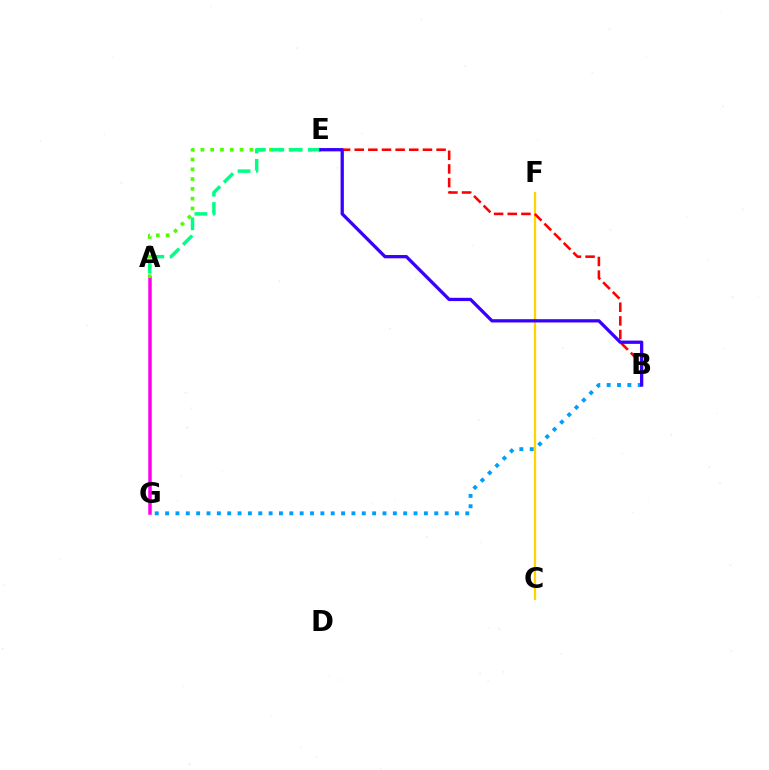{('A', 'G'): [{'color': '#ff00ed', 'line_style': 'solid', 'thickness': 2.52}], ('C', 'F'): [{'color': '#ffd500', 'line_style': 'solid', 'thickness': 1.65}], ('A', 'E'): [{'color': '#4fff00', 'line_style': 'dotted', 'thickness': 2.66}, {'color': '#00ff86', 'line_style': 'dashed', 'thickness': 2.49}], ('B', 'E'): [{'color': '#ff0000', 'line_style': 'dashed', 'thickness': 1.85}, {'color': '#3700ff', 'line_style': 'solid', 'thickness': 2.36}], ('B', 'G'): [{'color': '#009eff', 'line_style': 'dotted', 'thickness': 2.81}]}